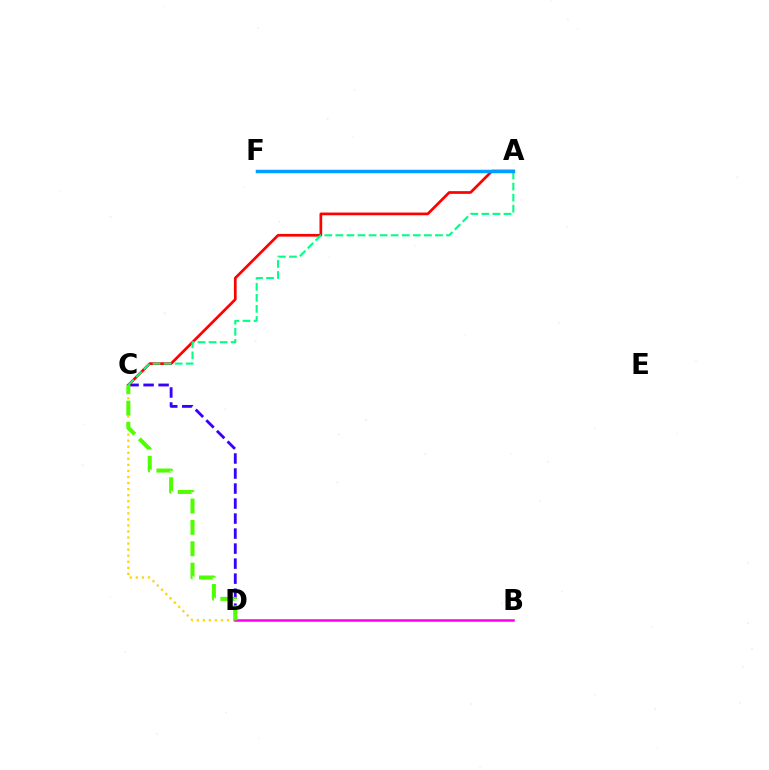{('C', 'D'): [{'color': '#3700ff', 'line_style': 'dashed', 'thickness': 2.04}, {'color': '#ffd500', 'line_style': 'dotted', 'thickness': 1.65}, {'color': '#4fff00', 'line_style': 'dashed', 'thickness': 2.9}], ('A', 'C'): [{'color': '#ff0000', 'line_style': 'solid', 'thickness': 1.95}, {'color': '#00ff86', 'line_style': 'dashed', 'thickness': 1.5}], ('B', 'D'): [{'color': '#ff00ed', 'line_style': 'solid', 'thickness': 1.83}], ('A', 'F'): [{'color': '#009eff', 'line_style': 'solid', 'thickness': 2.52}]}